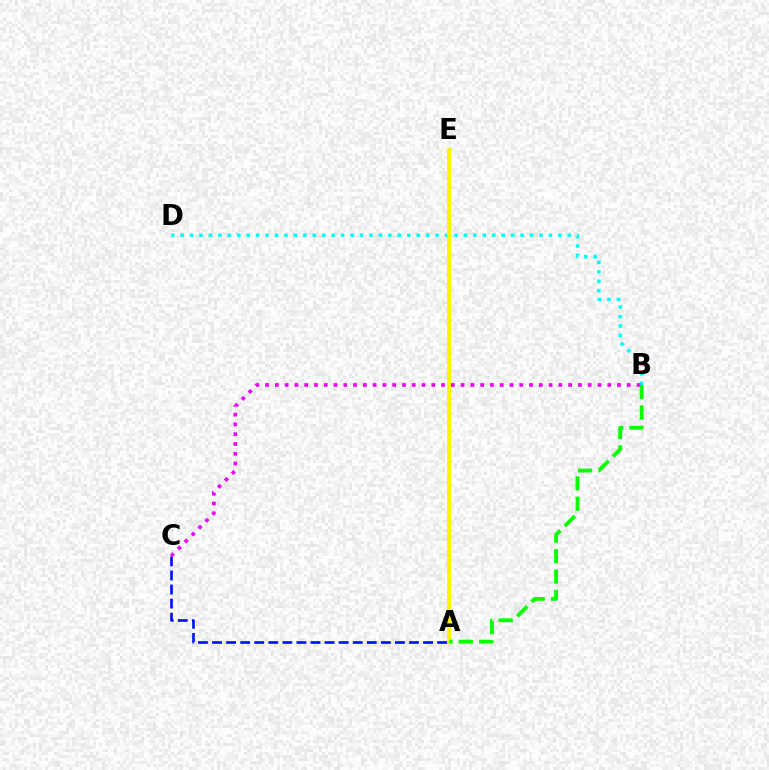{('B', 'D'): [{'color': '#00fff6', 'line_style': 'dotted', 'thickness': 2.57}], ('A', 'C'): [{'color': '#0010ff', 'line_style': 'dashed', 'thickness': 1.91}], ('A', 'E'): [{'color': '#ff0000', 'line_style': 'dotted', 'thickness': 2.14}, {'color': '#fcf500', 'line_style': 'solid', 'thickness': 2.91}], ('B', 'C'): [{'color': '#ee00ff', 'line_style': 'dotted', 'thickness': 2.66}], ('A', 'B'): [{'color': '#08ff00', 'line_style': 'dashed', 'thickness': 2.77}]}